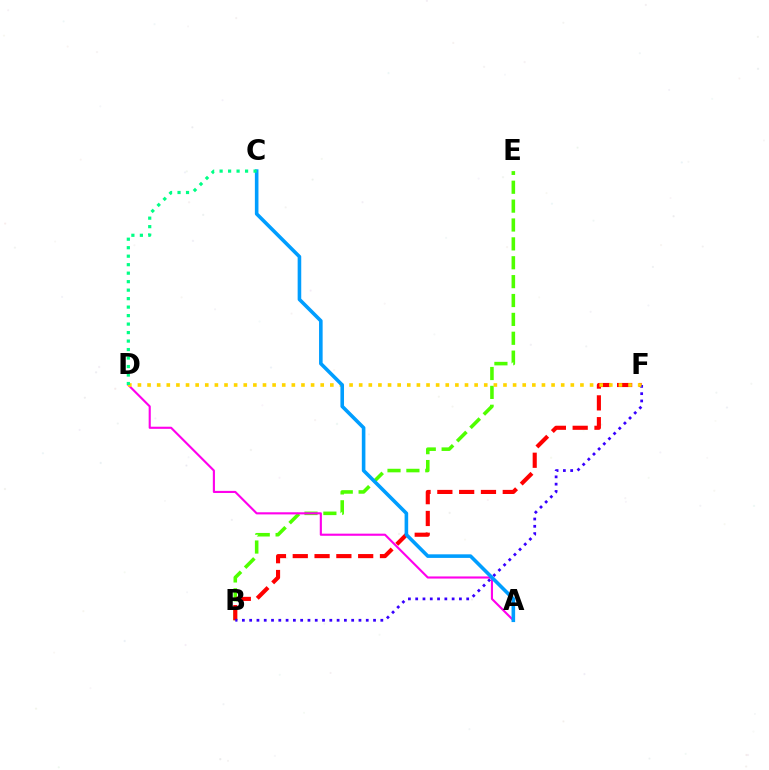{('B', 'E'): [{'color': '#4fff00', 'line_style': 'dashed', 'thickness': 2.56}], ('B', 'F'): [{'color': '#ff0000', 'line_style': 'dashed', 'thickness': 2.96}, {'color': '#3700ff', 'line_style': 'dotted', 'thickness': 1.98}], ('A', 'D'): [{'color': '#ff00ed', 'line_style': 'solid', 'thickness': 1.53}], ('D', 'F'): [{'color': '#ffd500', 'line_style': 'dotted', 'thickness': 2.61}], ('A', 'C'): [{'color': '#009eff', 'line_style': 'solid', 'thickness': 2.59}], ('C', 'D'): [{'color': '#00ff86', 'line_style': 'dotted', 'thickness': 2.31}]}